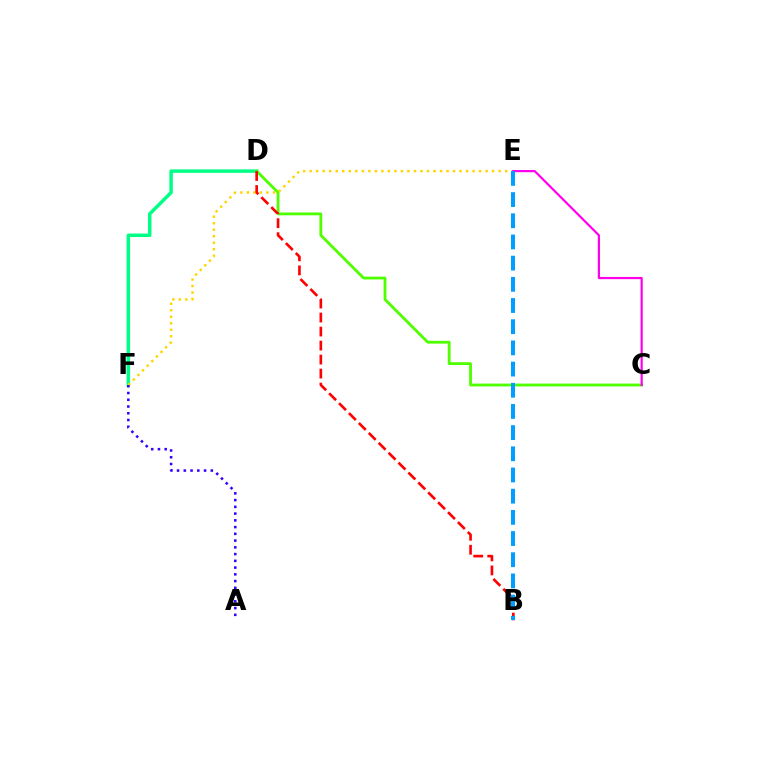{('D', 'F'): [{'color': '#00ff86', 'line_style': 'solid', 'thickness': 2.51}], ('E', 'F'): [{'color': '#ffd500', 'line_style': 'dotted', 'thickness': 1.77}], ('C', 'D'): [{'color': '#4fff00', 'line_style': 'solid', 'thickness': 2.03}], ('B', 'D'): [{'color': '#ff0000', 'line_style': 'dashed', 'thickness': 1.9}], ('C', 'E'): [{'color': '#ff00ed', 'line_style': 'solid', 'thickness': 1.58}], ('B', 'E'): [{'color': '#009eff', 'line_style': 'dashed', 'thickness': 2.88}], ('A', 'F'): [{'color': '#3700ff', 'line_style': 'dotted', 'thickness': 1.83}]}